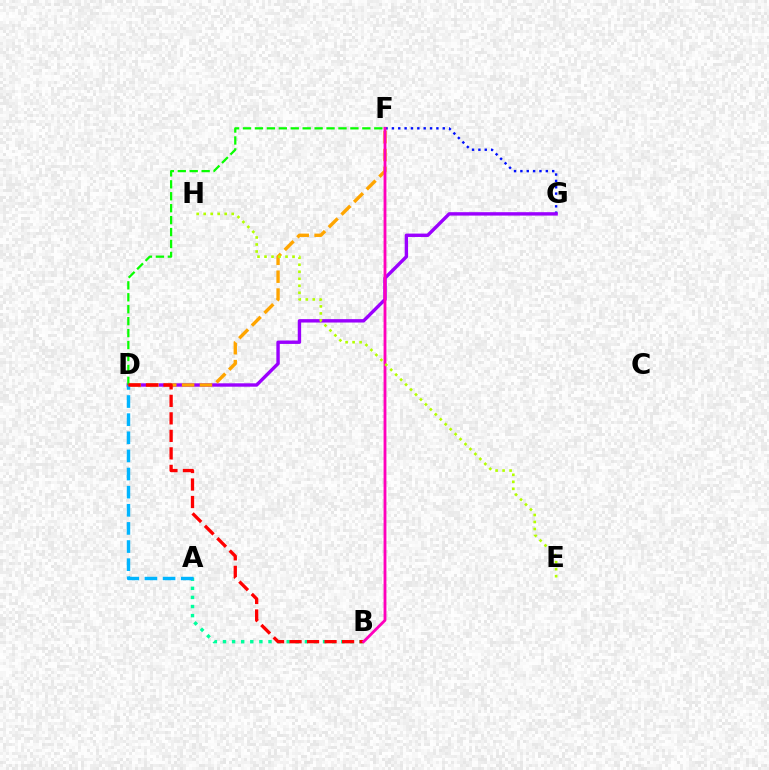{('F', 'G'): [{'color': '#0010ff', 'line_style': 'dotted', 'thickness': 1.73}], ('D', 'G'): [{'color': '#9b00ff', 'line_style': 'solid', 'thickness': 2.44}], ('D', 'F'): [{'color': '#ffa500', 'line_style': 'dashed', 'thickness': 2.43}, {'color': '#08ff00', 'line_style': 'dashed', 'thickness': 1.62}], ('A', 'B'): [{'color': '#00ff9d', 'line_style': 'dotted', 'thickness': 2.47}], ('A', 'D'): [{'color': '#00b5ff', 'line_style': 'dashed', 'thickness': 2.46}], ('B', 'D'): [{'color': '#ff0000', 'line_style': 'dashed', 'thickness': 2.38}], ('B', 'F'): [{'color': '#ff00bd', 'line_style': 'solid', 'thickness': 2.04}], ('E', 'H'): [{'color': '#b3ff00', 'line_style': 'dotted', 'thickness': 1.9}]}